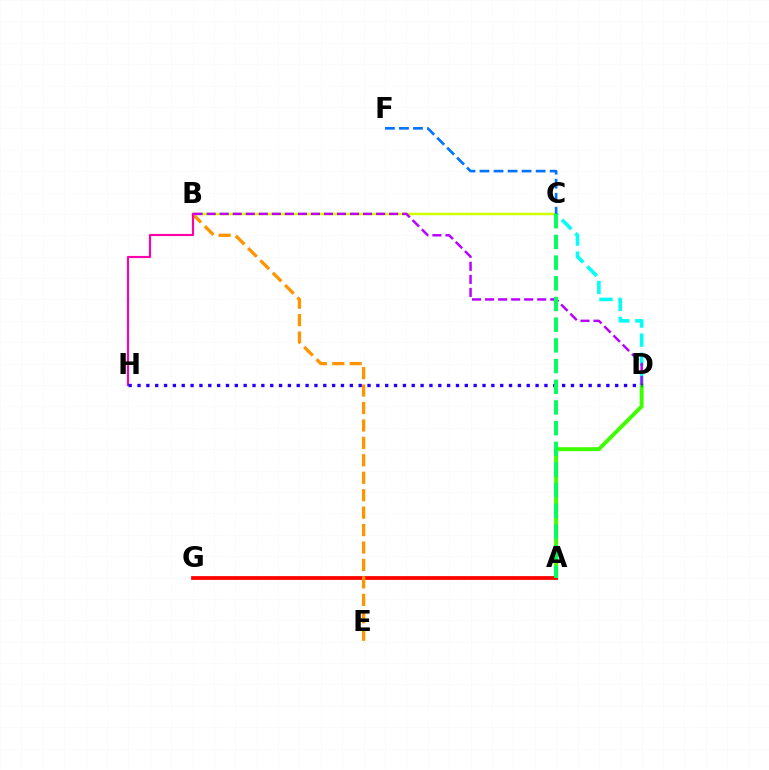{('C', 'D'): [{'color': '#00fff6', 'line_style': 'dashed', 'thickness': 2.59}], ('A', 'D'): [{'color': '#3dff00', 'line_style': 'solid', 'thickness': 2.83}], ('A', 'G'): [{'color': '#ff0000', 'line_style': 'solid', 'thickness': 2.7}], ('B', 'E'): [{'color': '#ff9400', 'line_style': 'dashed', 'thickness': 2.37}], ('B', 'C'): [{'color': '#d1ff00', 'line_style': 'solid', 'thickness': 1.77}], ('B', 'D'): [{'color': '#b900ff', 'line_style': 'dashed', 'thickness': 1.77}], ('C', 'F'): [{'color': '#0074ff', 'line_style': 'dashed', 'thickness': 1.91}], ('B', 'H'): [{'color': '#ff00ac', 'line_style': 'solid', 'thickness': 1.54}], ('D', 'H'): [{'color': '#2500ff', 'line_style': 'dotted', 'thickness': 2.4}], ('A', 'C'): [{'color': '#00ff5c', 'line_style': 'dashed', 'thickness': 2.81}]}